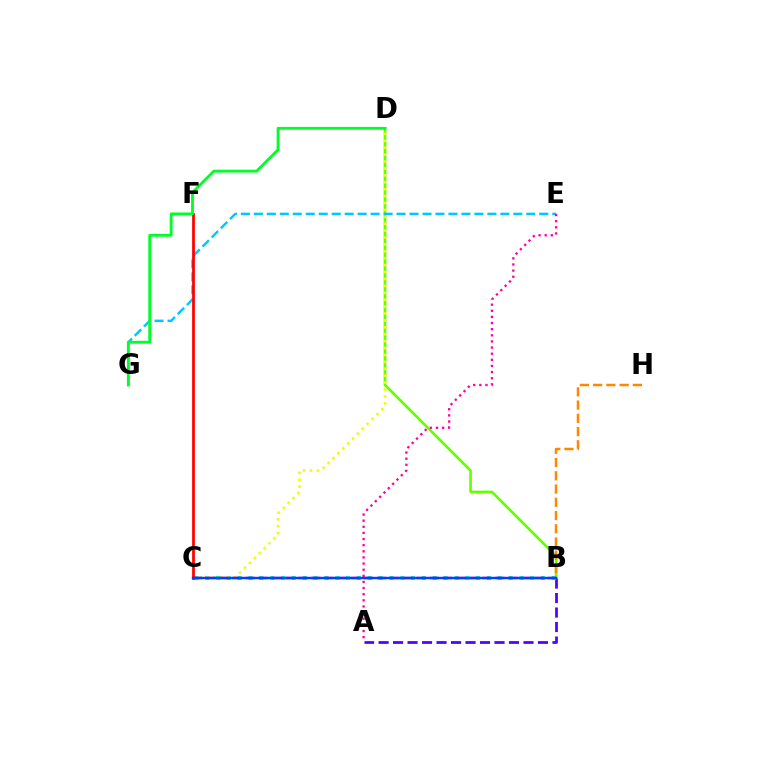{('A', 'B'): [{'color': '#4f00ff', 'line_style': 'dashed', 'thickness': 1.97}], ('B', 'C'): [{'color': '#00ffaf', 'line_style': 'dotted', 'thickness': 2.94}, {'color': '#d600ff', 'line_style': 'dashed', 'thickness': 1.79}, {'color': '#003fff', 'line_style': 'solid', 'thickness': 1.73}], ('B', 'D'): [{'color': '#66ff00', 'line_style': 'solid', 'thickness': 1.91}], ('C', 'D'): [{'color': '#eeff00', 'line_style': 'dotted', 'thickness': 1.88}], ('E', 'G'): [{'color': '#00c7ff', 'line_style': 'dashed', 'thickness': 1.76}], ('B', 'H'): [{'color': '#ff8800', 'line_style': 'dashed', 'thickness': 1.8}], ('C', 'F'): [{'color': '#ff0000', 'line_style': 'solid', 'thickness': 1.98}], ('D', 'G'): [{'color': '#00ff27', 'line_style': 'solid', 'thickness': 2.05}], ('A', 'E'): [{'color': '#ff00a0', 'line_style': 'dotted', 'thickness': 1.67}]}